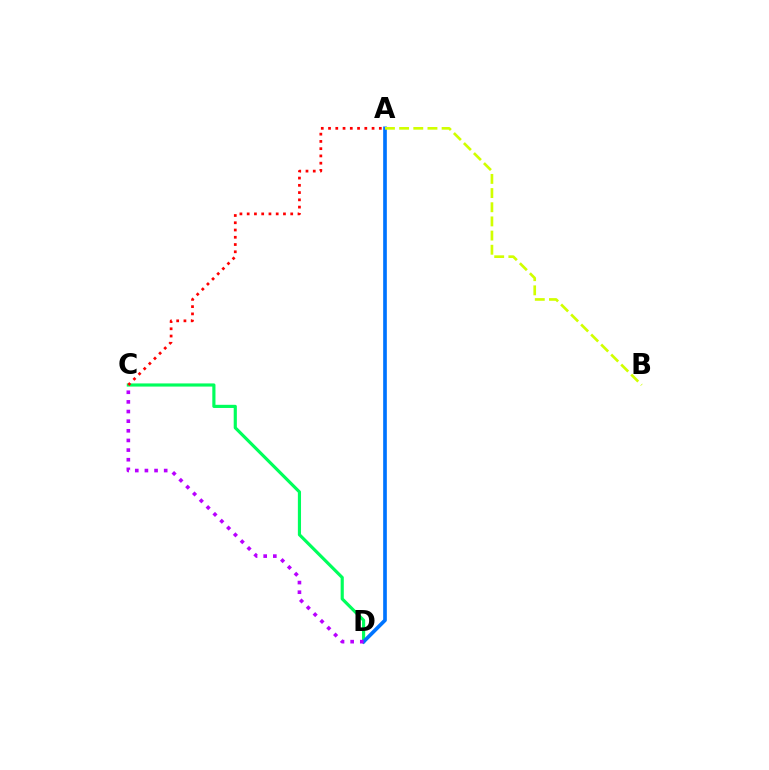{('C', 'D'): [{'color': '#00ff5c', 'line_style': 'solid', 'thickness': 2.27}, {'color': '#b900ff', 'line_style': 'dotted', 'thickness': 2.62}], ('A', 'D'): [{'color': '#0074ff', 'line_style': 'solid', 'thickness': 2.64}], ('A', 'C'): [{'color': '#ff0000', 'line_style': 'dotted', 'thickness': 1.97}], ('A', 'B'): [{'color': '#d1ff00', 'line_style': 'dashed', 'thickness': 1.92}]}